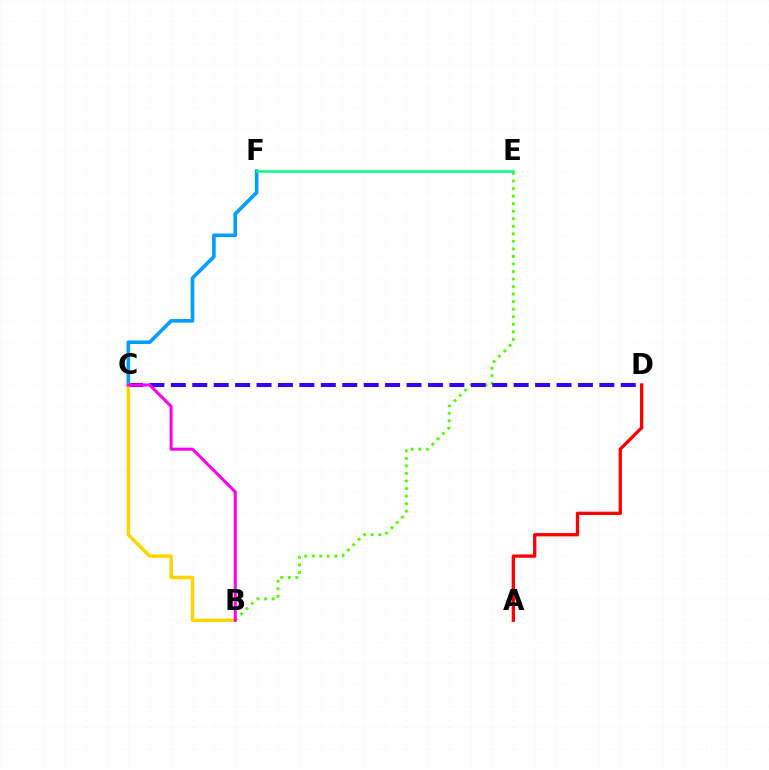{('B', 'E'): [{'color': '#4fff00', 'line_style': 'dotted', 'thickness': 2.05}], ('C', 'D'): [{'color': '#3700ff', 'line_style': 'dashed', 'thickness': 2.91}], ('A', 'D'): [{'color': '#ff0000', 'line_style': 'solid', 'thickness': 2.38}], ('C', 'F'): [{'color': '#009eff', 'line_style': 'solid', 'thickness': 2.6}], ('E', 'F'): [{'color': '#00ff86', 'line_style': 'solid', 'thickness': 1.8}], ('B', 'C'): [{'color': '#ffd500', 'line_style': 'solid', 'thickness': 2.52}, {'color': '#ff00ed', 'line_style': 'solid', 'thickness': 2.18}]}